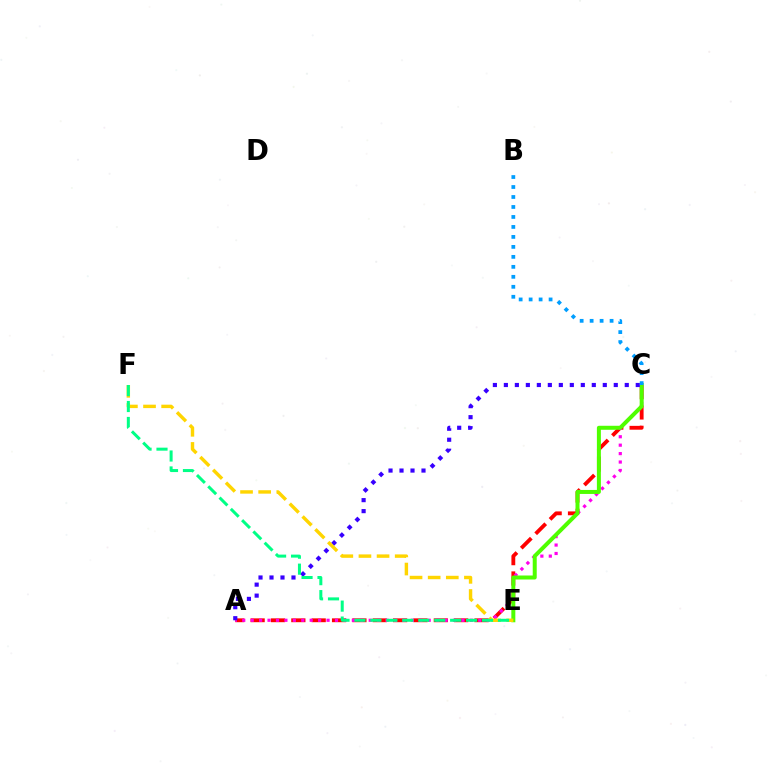{('A', 'C'): [{'color': '#ff0000', 'line_style': 'dashed', 'thickness': 2.77}, {'color': '#ff00ed', 'line_style': 'dotted', 'thickness': 2.29}, {'color': '#3700ff', 'line_style': 'dotted', 'thickness': 2.99}], ('C', 'E'): [{'color': '#4fff00', 'line_style': 'solid', 'thickness': 2.88}], ('E', 'F'): [{'color': '#ffd500', 'line_style': 'dashed', 'thickness': 2.46}, {'color': '#00ff86', 'line_style': 'dashed', 'thickness': 2.17}], ('B', 'C'): [{'color': '#009eff', 'line_style': 'dotted', 'thickness': 2.71}]}